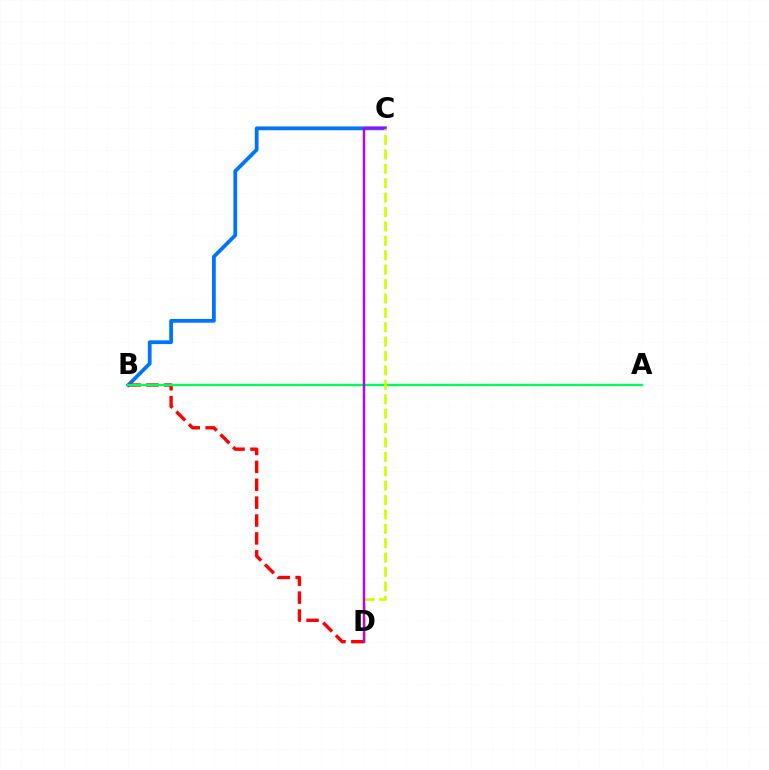{('B', 'C'): [{'color': '#0074ff', 'line_style': 'solid', 'thickness': 2.72}], ('B', 'D'): [{'color': '#ff0000', 'line_style': 'dashed', 'thickness': 2.43}], ('A', 'B'): [{'color': '#00ff5c', 'line_style': 'solid', 'thickness': 1.72}], ('C', 'D'): [{'color': '#d1ff00', 'line_style': 'dashed', 'thickness': 1.96}, {'color': '#b900ff', 'line_style': 'solid', 'thickness': 1.77}]}